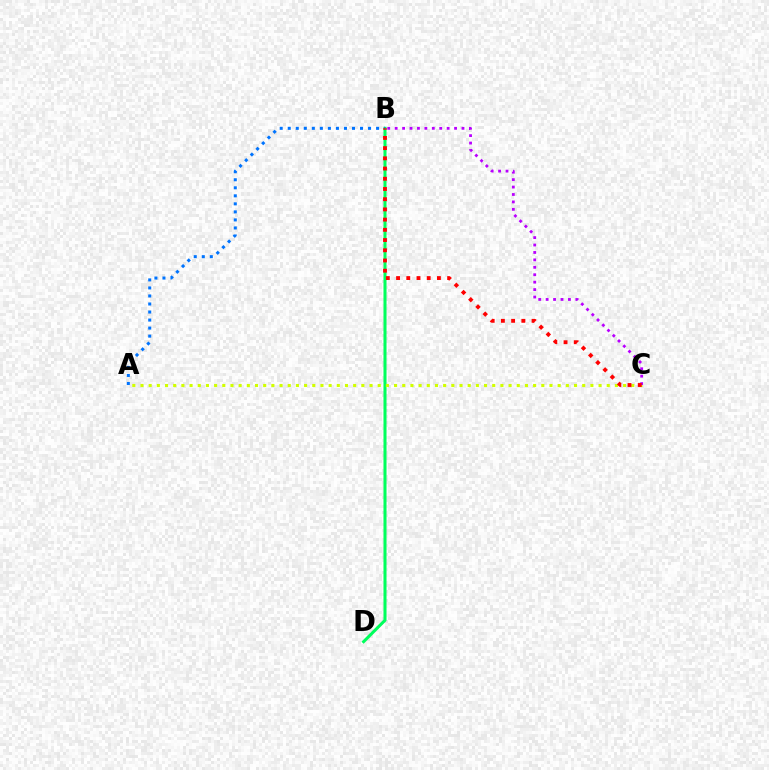{('B', 'D'): [{'color': '#00ff5c', 'line_style': 'solid', 'thickness': 2.19}], ('A', 'C'): [{'color': '#d1ff00', 'line_style': 'dotted', 'thickness': 2.22}], ('A', 'B'): [{'color': '#0074ff', 'line_style': 'dotted', 'thickness': 2.18}], ('B', 'C'): [{'color': '#b900ff', 'line_style': 'dotted', 'thickness': 2.02}, {'color': '#ff0000', 'line_style': 'dotted', 'thickness': 2.77}]}